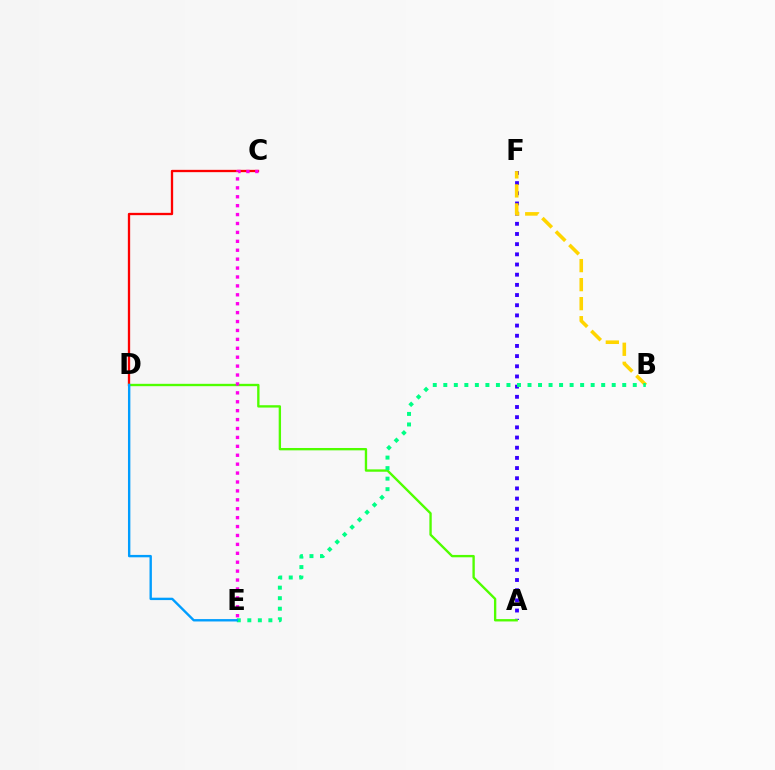{('C', 'D'): [{'color': '#ff0000', 'line_style': 'solid', 'thickness': 1.67}], ('A', 'F'): [{'color': '#3700ff', 'line_style': 'dotted', 'thickness': 2.77}], ('A', 'D'): [{'color': '#4fff00', 'line_style': 'solid', 'thickness': 1.7}], ('B', 'F'): [{'color': '#ffd500', 'line_style': 'dashed', 'thickness': 2.58}], ('C', 'E'): [{'color': '#ff00ed', 'line_style': 'dotted', 'thickness': 2.42}], ('B', 'E'): [{'color': '#00ff86', 'line_style': 'dotted', 'thickness': 2.86}], ('D', 'E'): [{'color': '#009eff', 'line_style': 'solid', 'thickness': 1.72}]}